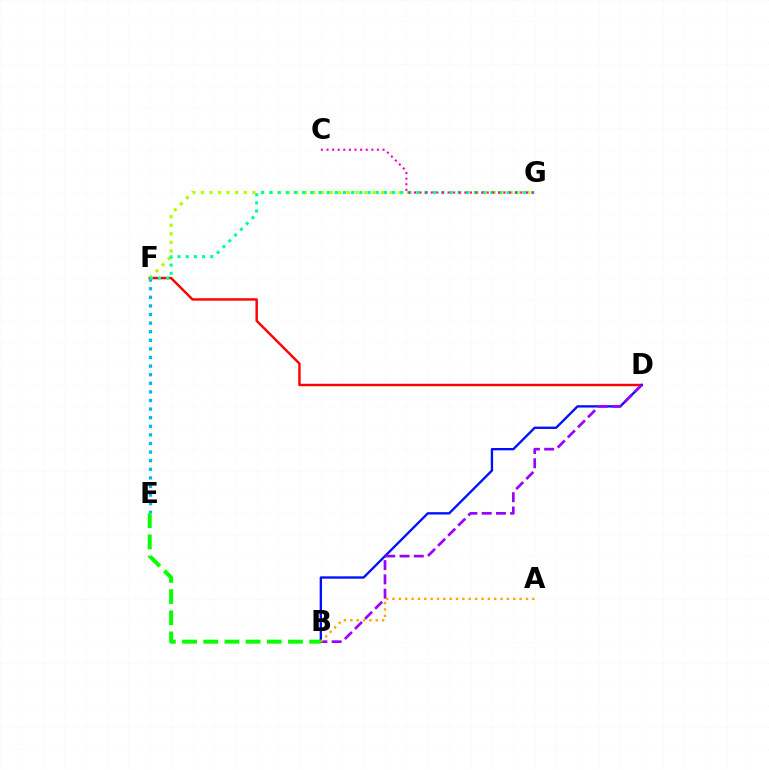{('D', 'F'): [{'color': '#ff0000', 'line_style': 'solid', 'thickness': 1.75}], ('B', 'D'): [{'color': '#0010ff', 'line_style': 'solid', 'thickness': 1.68}, {'color': '#9b00ff', 'line_style': 'dashed', 'thickness': 1.94}], ('E', 'F'): [{'color': '#00b5ff', 'line_style': 'dotted', 'thickness': 2.34}], ('F', 'G'): [{'color': '#b3ff00', 'line_style': 'dotted', 'thickness': 2.33}, {'color': '#00ff9d', 'line_style': 'dotted', 'thickness': 2.22}], ('A', 'B'): [{'color': '#ffa500', 'line_style': 'dotted', 'thickness': 1.73}], ('C', 'G'): [{'color': '#ff00bd', 'line_style': 'dotted', 'thickness': 1.52}], ('B', 'E'): [{'color': '#08ff00', 'line_style': 'dashed', 'thickness': 2.88}]}